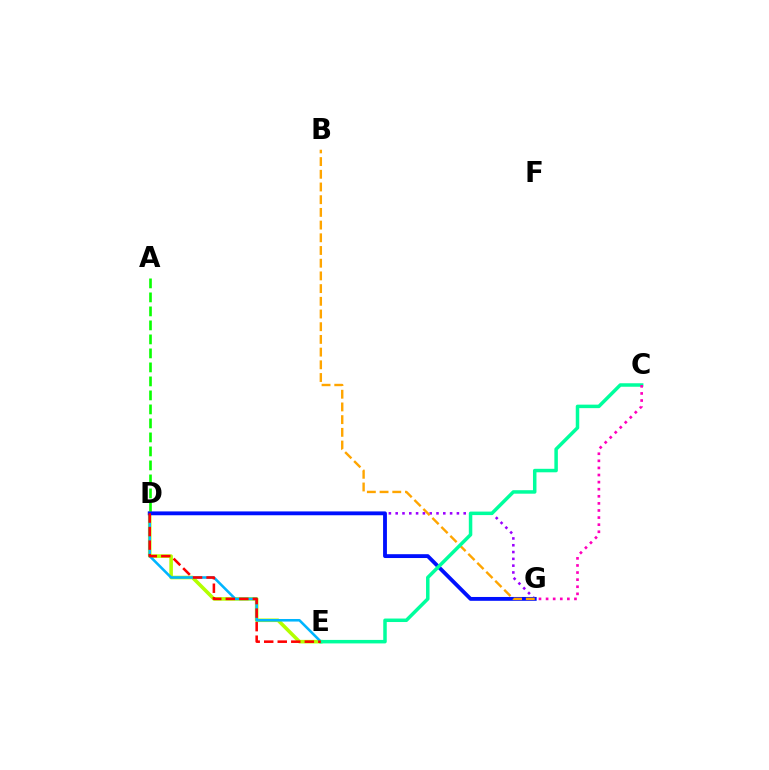{('A', 'D'): [{'color': '#08ff00', 'line_style': 'dashed', 'thickness': 1.9}], ('D', 'E'): [{'color': '#b3ff00', 'line_style': 'solid', 'thickness': 2.58}, {'color': '#00b5ff', 'line_style': 'solid', 'thickness': 1.85}, {'color': '#ff0000', 'line_style': 'dashed', 'thickness': 1.84}], ('D', 'G'): [{'color': '#9b00ff', 'line_style': 'dotted', 'thickness': 1.85}, {'color': '#0010ff', 'line_style': 'solid', 'thickness': 2.77}], ('B', 'G'): [{'color': '#ffa500', 'line_style': 'dashed', 'thickness': 1.73}], ('C', 'E'): [{'color': '#00ff9d', 'line_style': 'solid', 'thickness': 2.52}], ('C', 'G'): [{'color': '#ff00bd', 'line_style': 'dotted', 'thickness': 1.93}]}